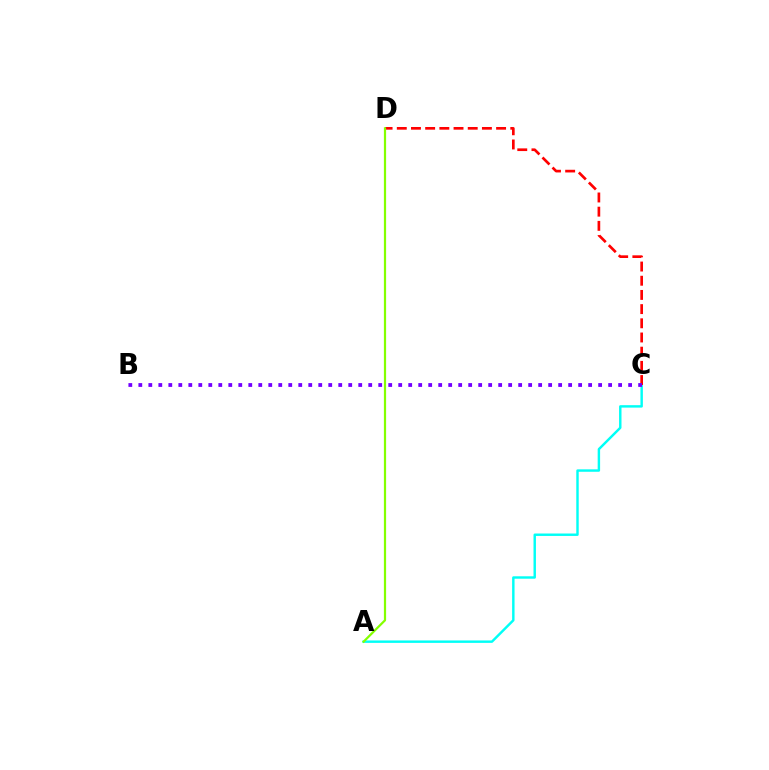{('A', 'C'): [{'color': '#00fff6', 'line_style': 'solid', 'thickness': 1.75}], ('C', 'D'): [{'color': '#ff0000', 'line_style': 'dashed', 'thickness': 1.93}], ('B', 'C'): [{'color': '#7200ff', 'line_style': 'dotted', 'thickness': 2.72}], ('A', 'D'): [{'color': '#84ff00', 'line_style': 'solid', 'thickness': 1.59}]}